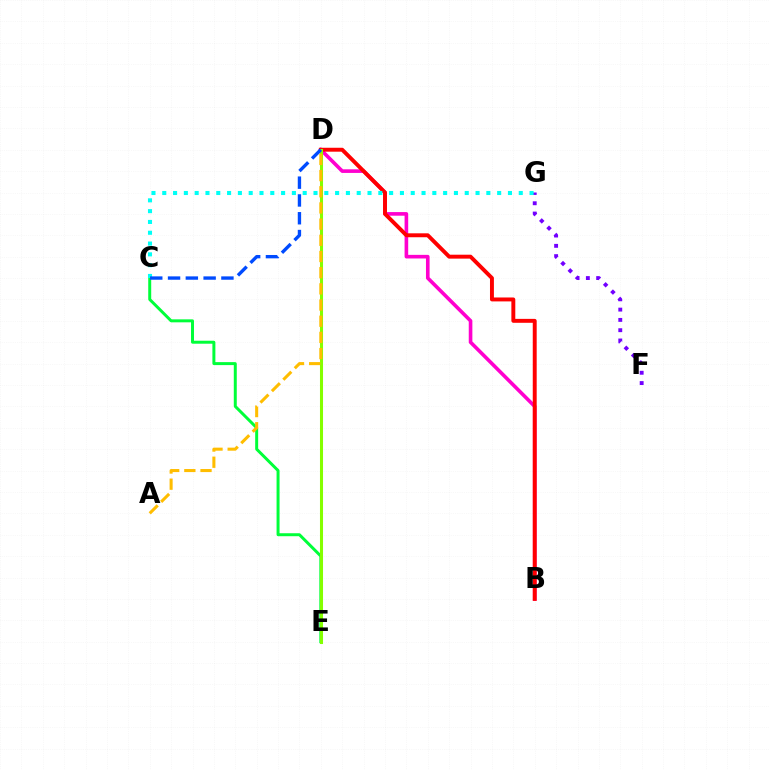{('F', 'G'): [{'color': '#7200ff', 'line_style': 'dotted', 'thickness': 2.8}], ('B', 'D'): [{'color': '#ff00cf', 'line_style': 'solid', 'thickness': 2.61}, {'color': '#ff0000', 'line_style': 'solid', 'thickness': 2.83}], ('C', 'E'): [{'color': '#00ff39', 'line_style': 'solid', 'thickness': 2.15}], ('D', 'E'): [{'color': '#84ff00', 'line_style': 'solid', 'thickness': 2.2}], ('A', 'D'): [{'color': '#ffbd00', 'line_style': 'dashed', 'thickness': 2.2}], ('C', 'G'): [{'color': '#00fff6', 'line_style': 'dotted', 'thickness': 2.94}], ('C', 'D'): [{'color': '#004bff', 'line_style': 'dashed', 'thickness': 2.42}]}